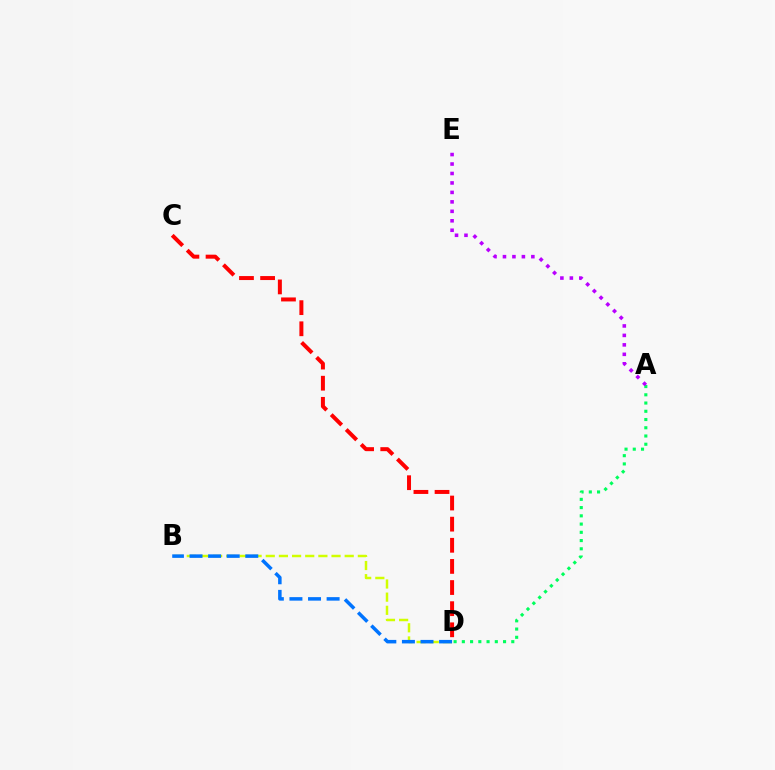{('B', 'D'): [{'color': '#d1ff00', 'line_style': 'dashed', 'thickness': 1.79}, {'color': '#0074ff', 'line_style': 'dashed', 'thickness': 2.53}], ('A', 'D'): [{'color': '#00ff5c', 'line_style': 'dotted', 'thickness': 2.24}], ('C', 'D'): [{'color': '#ff0000', 'line_style': 'dashed', 'thickness': 2.87}], ('A', 'E'): [{'color': '#b900ff', 'line_style': 'dotted', 'thickness': 2.57}]}